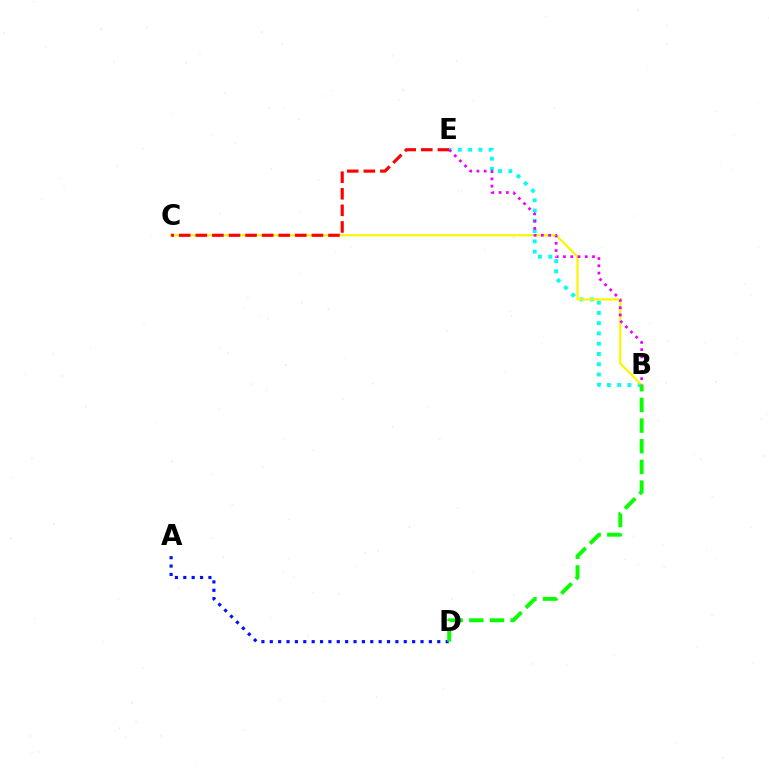{('A', 'D'): [{'color': '#0010ff', 'line_style': 'dotted', 'thickness': 2.28}], ('B', 'E'): [{'color': '#00fff6', 'line_style': 'dotted', 'thickness': 2.79}, {'color': '#ee00ff', 'line_style': 'dotted', 'thickness': 1.97}], ('B', 'C'): [{'color': '#fcf500', 'line_style': 'solid', 'thickness': 1.58}], ('B', 'D'): [{'color': '#08ff00', 'line_style': 'dashed', 'thickness': 2.81}], ('C', 'E'): [{'color': '#ff0000', 'line_style': 'dashed', 'thickness': 2.25}]}